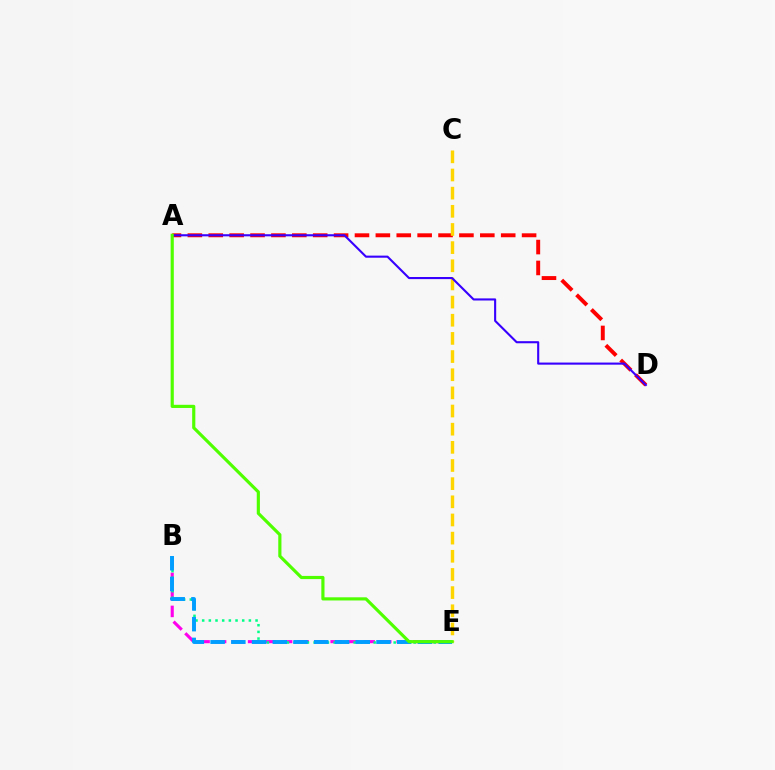{('A', 'D'): [{'color': '#ff0000', 'line_style': 'dashed', 'thickness': 2.84}, {'color': '#3700ff', 'line_style': 'solid', 'thickness': 1.52}], ('B', 'E'): [{'color': '#ff00ed', 'line_style': 'dashed', 'thickness': 2.24}, {'color': '#00ff86', 'line_style': 'dotted', 'thickness': 1.81}, {'color': '#009eff', 'line_style': 'dashed', 'thickness': 2.82}], ('C', 'E'): [{'color': '#ffd500', 'line_style': 'dashed', 'thickness': 2.47}], ('A', 'E'): [{'color': '#4fff00', 'line_style': 'solid', 'thickness': 2.28}]}